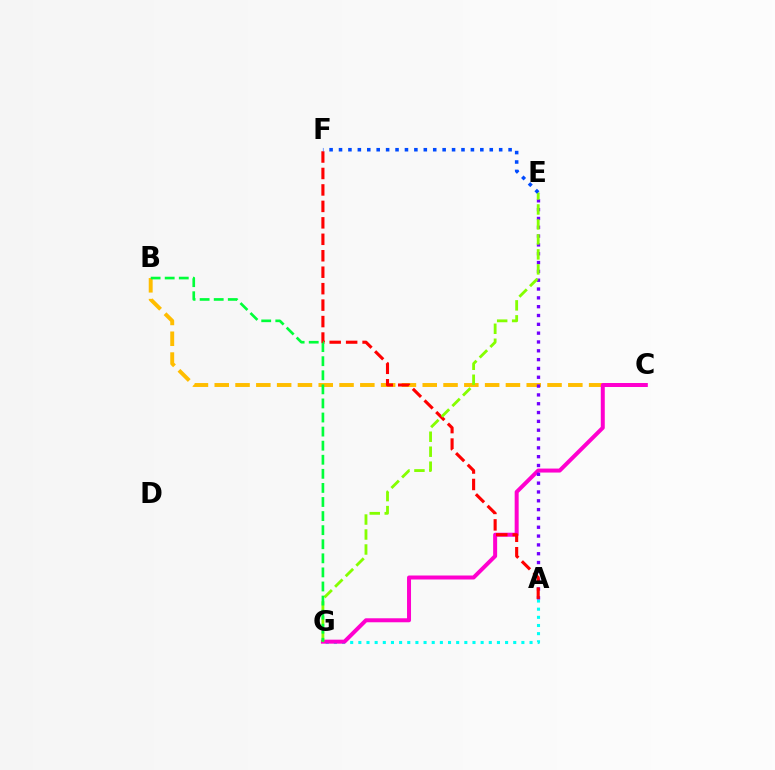{('A', 'G'): [{'color': '#00fff6', 'line_style': 'dotted', 'thickness': 2.21}], ('B', 'C'): [{'color': '#ffbd00', 'line_style': 'dashed', 'thickness': 2.83}], ('C', 'G'): [{'color': '#ff00cf', 'line_style': 'solid', 'thickness': 2.87}], ('A', 'E'): [{'color': '#7200ff', 'line_style': 'dotted', 'thickness': 2.4}], ('A', 'F'): [{'color': '#ff0000', 'line_style': 'dashed', 'thickness': 2.24}], ('E', 'G'): [{'color': '#84ff00', 'line_style': 'dashed', 'thickness': 2.04}], ('E', 'F'): [{'color': '#004bff', 'line_style': 'dotted', 'thickness': 2.56}], ('B', 'G'): [{'color': '#00ff39', 'line_style': 'dashed', 'thickness': 1.91}]}